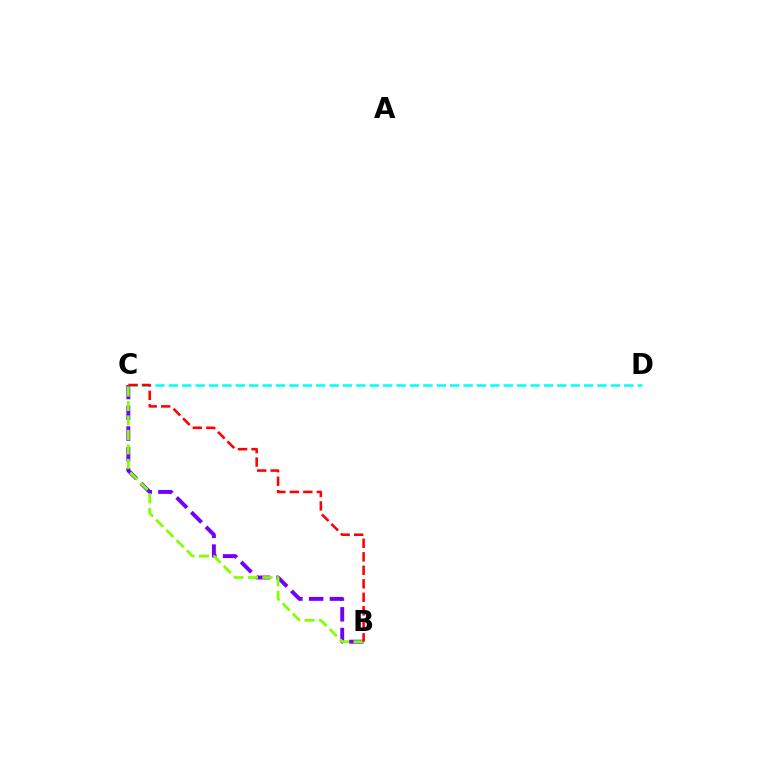{('B', 'C'): [{'color': '#7200ff', 'line_style': 'dashed', 'thickness': 2.82}, {'color': '#84ff00', 'line_style': 'dashed', 'thickness': 1.97}, {'color': '#ff0000', 'line_style': 'dashed', 'thickness': 1.84}], ('C', 'D'): [{'color': '#00fff6', 'line_style': 'dashed', 'thickness': 1.82}]}